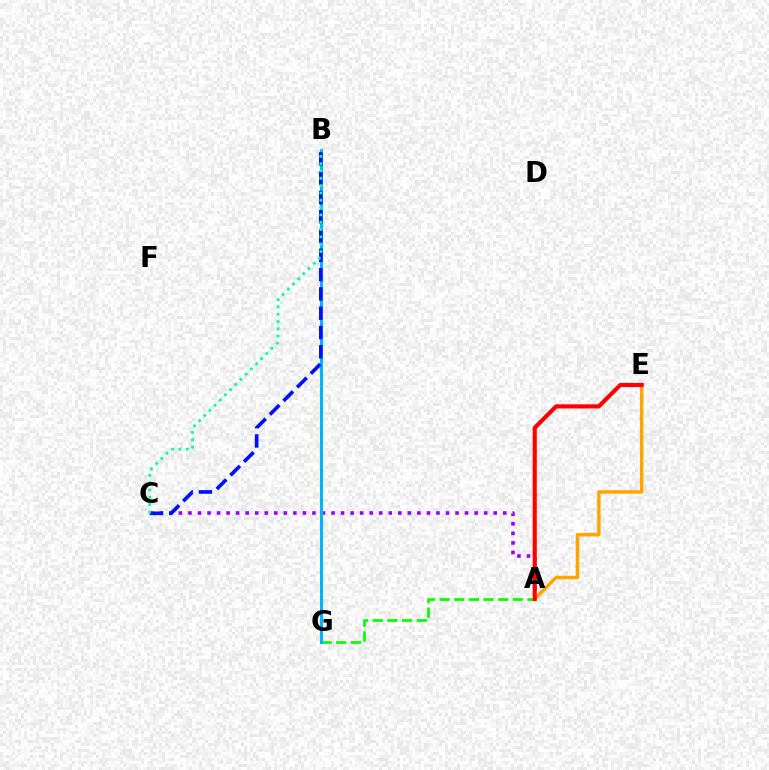{('A', 'C'): [{'color': '#9b00ff', 'line_style': 'dotted', 'thickness': 2.59}], ('B', 'G'): [{'color': '#b3ff00', 'line_style': 'dashed', 'thickness': 2.33}, {'color': '#ff00bd', 'line_style': 'dotted', 'thickness': 2.04}, {'color': '#00b5ff', 'line_style': 'solid', 'thickness': 2.16}], ('A', 'G'): [{'color': '#08ff00', 'line_style': 'dashed', 'thickness': 1.99}], ('B', 'C'): [{'color': '#0010ff', 'line_style': 'dashed', 'thickness': 2.62}, {'color': '#00ff9d', 'line_style': 'dotted', 'thickness': 1.99}], ('A', 'E'): [{'color': '#ffa500', 'line_style': 'solid', 'thickness': 2.48}, {'color': '#ff0000', 'line_style': 'solid', 'thickness': 2.97}]}